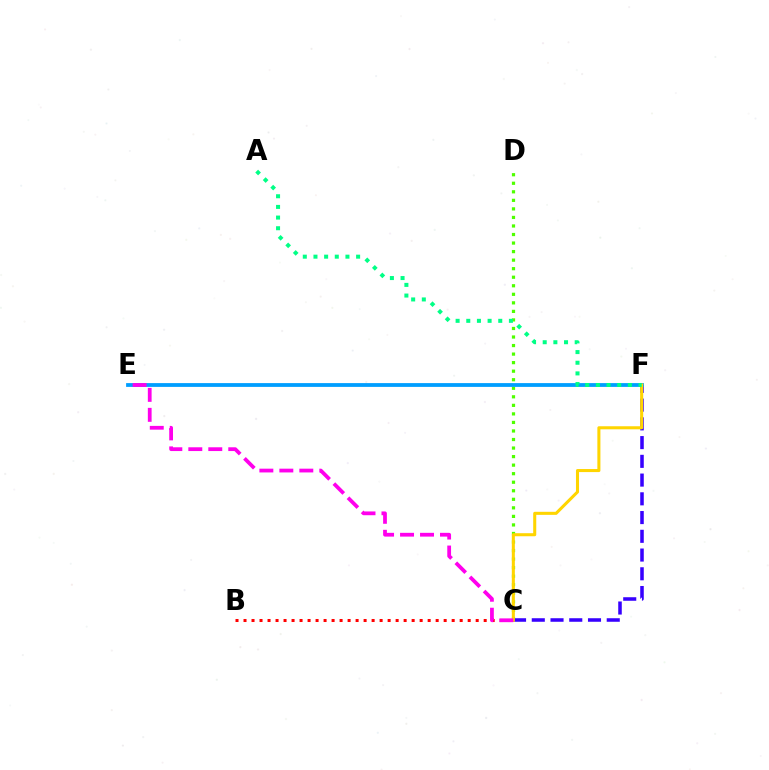{('C', 'D'): [{'color': '#4fff00', 'line_style': 'dotted', 'thickness': 2.32}], ('C', 'F'): [{'color': '#3700ff', 'line_style': 'dashed', 'thickness': 2.55}, {'color': '#ffd500', 'line_style': 'solid', 'thickness': 2.2}], ('B', 'C'): [{'color': '#ff0000', 'line_style': 'dotted', 'thickness': 2.18}], ('E', 'F'): [{'color': '#009eff', 'line_style': 'solid', 'thickness': 2.73}], ('C', 'E'): [{'color': '#ff00ed', 'line_style': 'dashed', 'thickness': 2.71}], ('A', 'F'): [{'color': '#00ff86', 'line_style': 'dotted', 'thickness': 2.9}]}